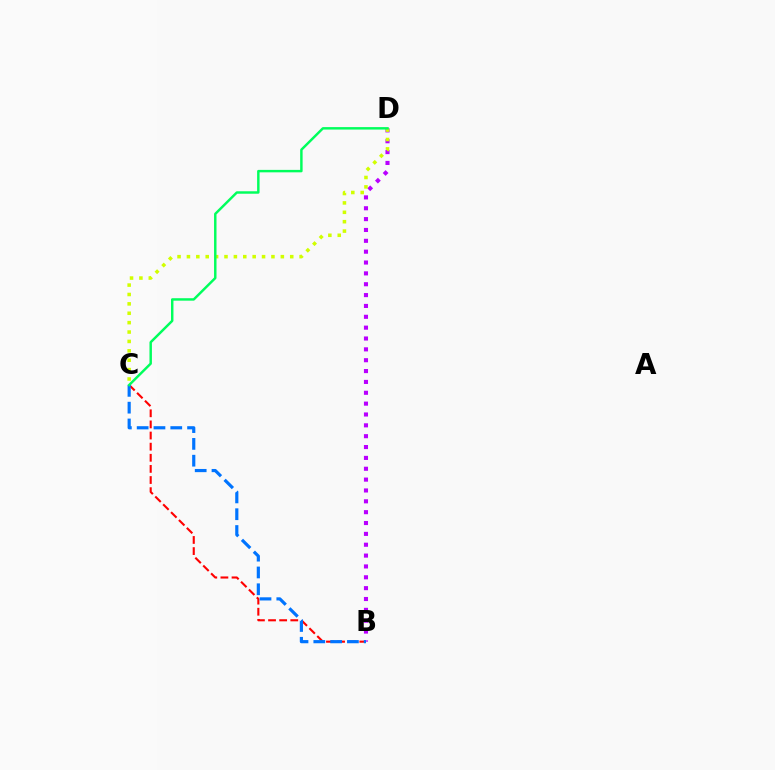{('B', 'C'): [{'color': '#ff0000', 'line_style': 'dashed', 'thickness': 1.51}, {'color': '#0074ff', 'line_style': 'dashed', 'thickness': 2.28}], ('B', 'D'): [{'color': '#b900ff', 'line_style': 'dotted', 'thickness': 2.95}], ('C', 'D'): [{'color': '#d1ff00', 'line_style': 'dotted', 'thickness': 2.55}, {'color': '#00ff5c', 'line_style': 'solid', 'thickness': 1.77}]}